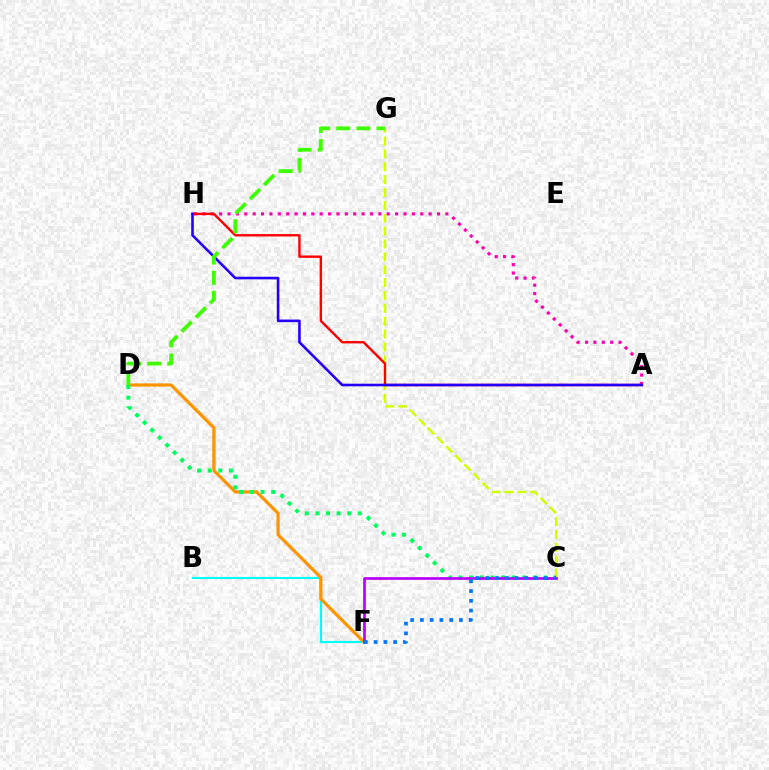{('C', 'G'): [{'color': '#d1ff00', 'line_style': 'dashed', 'thickness': 1.75}], ('A', 'H'): [{'color': '#ff00ac', 'line_style': 'dotted', 'thickness': 2.28}, {'color': '#ff0000', 'line_style': 'solid', 'thickness': 1.72}, {'color': '#2500ff', 'line_style': 'solid', 'thickness': 1.87}], ('B', 'F'): [{'color': '#00fff6', 'line_style': 'solid', 'thickness': 1.55}], ('D', 'F'): [{'color': '#ff9400', 'line_style': 'solid', 'thickness': 2.32}], ('C', 'D'): [{'color': '#00ff5c', 'line_style': 'dotted', 'thickness': 2.88}], ('C', 'F'): [{'color': '#b900ff', 'line_style': 'solid', 'thickness': 1.94}, {'color': '#0074ff', 'line_style': 'dotted', 'thickness': 2.65}], ('D', 'G'): [{'color': '#3dff00', 'line_style': 'dashed', 'thickness': 2.73}]}